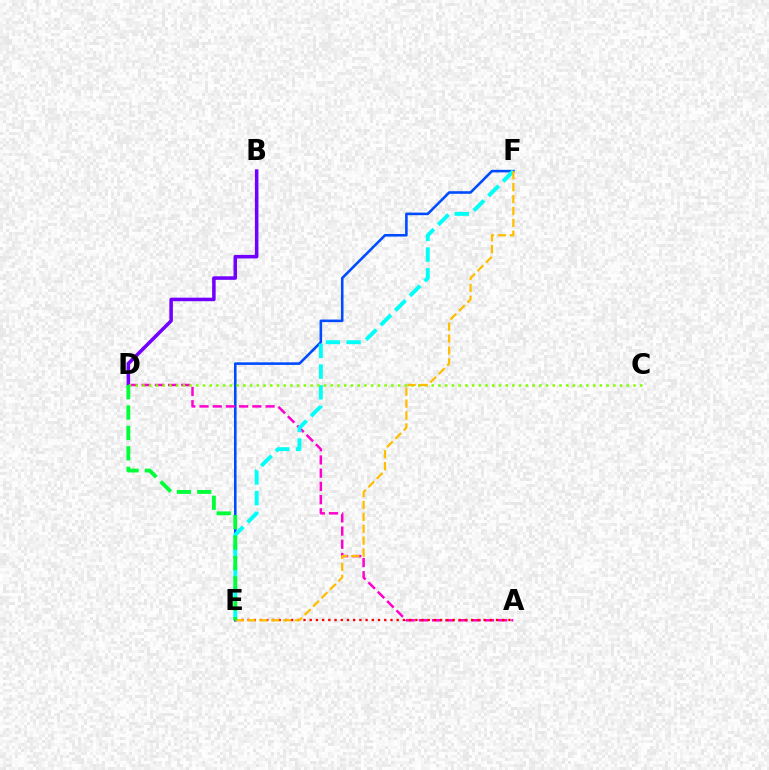{('E', 'F'): [{'color': '#004bff', 'line_style': 'solid', 'thickness': 1.86}, {'color': '#00fff6', 'line_style': 'dashed', 'thickness': 2.81}, {'color': '#ffbd00', 'line_style': 'dashed', 'thickness': 1.62}], ('A', 'D'): [{'color': '#ff00cf', 'line_style': 'dashed', 'thickness': 1.79}], ('A', 'E'): [{'color': '#ff0000', 'line_style': 'dotted', 'thickness': 1.69}], ('B', 'D'): [{'color': '#7200ff', 'line_style': 'solid', 'thickness': 2.55}], ('C', 'D'): [{'color': '#84ff00', 'line_style': 'dotted', 'thickness': 1.83}], ('D', 'E'): [{'color': '#00ff39', 'line_style': 'dashed', 'thickness': 2.77}]}